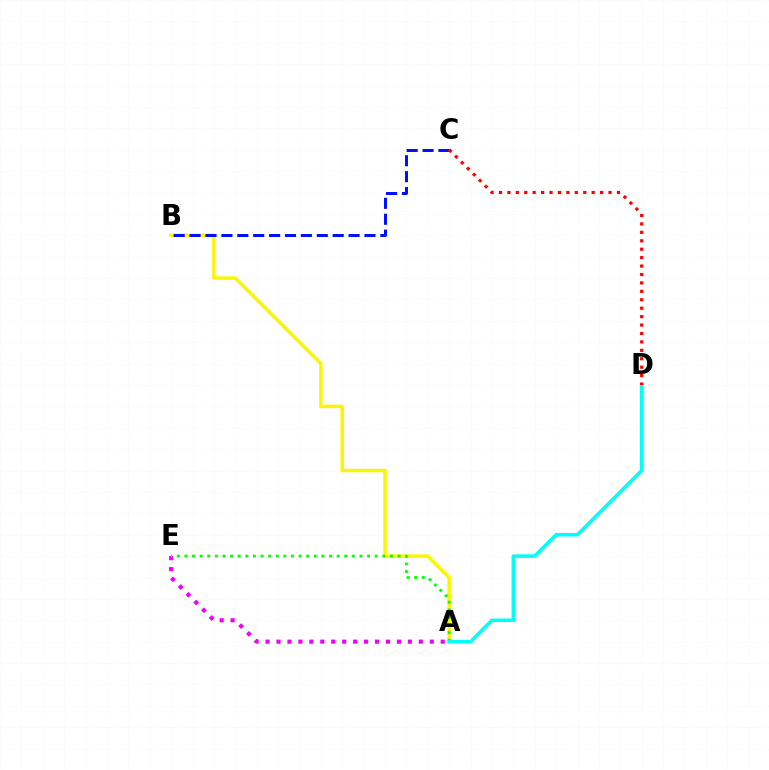{('A', 'B'): [{'color': '#fcf500', 'line_style': 'solid', 'thickness': 2.49}], ('A', 'E'): [{'color': '#ee00ff', 'line_style': 'dotted', 'thickness': 2.97}, {'color': '#08ff00', 'line_style': 'dotted', 'thickness': 2.07}], ('B', 'C'): [{'color': '#0010ff', 'line_style': 'dashed', 'thickness': 2.16}], ('A', 'D'): [{'color': '#00fff6', 'line_style': 'solid', 'thickness': 2.55}], ('C', 'D'): [{'color': '#ff0000', 'line_style': 'dotted', 'thickness': 2.29}]}